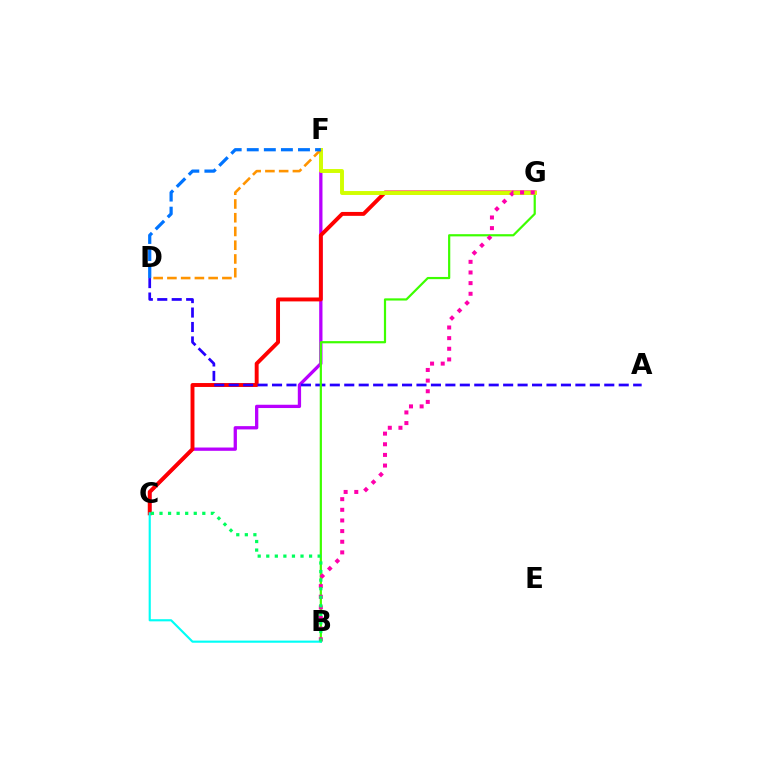{('C', 'F'): [{'color': '#b900ff', 'line_style': 'solid', 'thickness': 2.37}], ('C', 'G'): [{'color': '#ff0000', 'line_style': 'solid', 'thickness': 2.82}], ('A', 'D'): [{'color': '#2500ff', 'line_style': 'dashed', 'thickness': 1.96}], ('B', 'G'): [{'color': '#3dff00', 'line_style': 'solid', 'thickness': 1.59}, {'color': '#ff00ac', 'line_style': 'dotted', 'thickness': 2.89}], ('F', 'G'): [{'color': '#d1ff00', 'line_style': 'solid', 'thickness': 2.82}], ('D', 'F'): [{'color': '#ff9400', 'line_style': 'dashed', 'thickness': 1.87}, {'color': '#0074ff', 'line_style': 'dashed', 'thickness': 2.32}], ('B', 'C'): [{'color': '#00fff6', 'line_style': 'solid', 'thickness': 1.55}, {'color': '#00ff5c', 'line_style': 'dotted', 'thickness': 2.33}]}